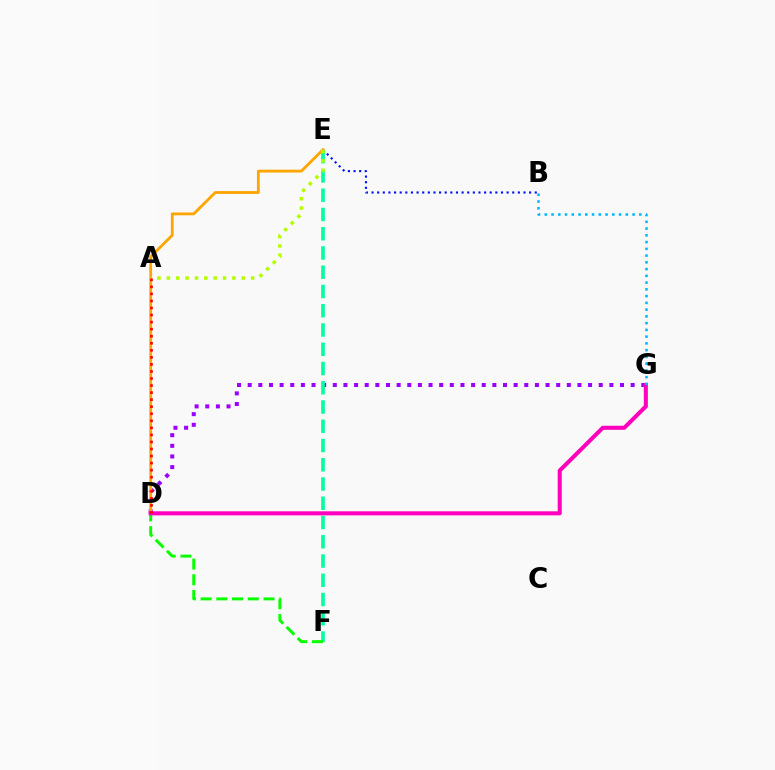{('B', 'E'): [{'color': '#0010ff', 'line_style': 'dotted', 'thickness': 1.53}], ('D', 'G'): [{'color': '#9b00ff', 'line_style': 'dotted', 'thickness': 2.89}, {'color': '#ff00bd', 'line_style': 'solid', 'thickness': 2.91}], ('D', 'E'): [{'color': '#ffa500', 'line_style': 'solid', 'thickness': 2.03}], ('E', 'F'): [{'color': '#00ff9d', 'line_style': 'dashed', 'thickness': 2.62}], ('A', 'E'): [{'color': '#b3ff00', 'line_style': 'dotted', 'thickness': 2.54}], ('D', 'F'): [{'color': '#08ff00', 'line_style': 'dashed', 'thickness': 2.14}], ('A', 'D'): [{'color': '#ff0000', 'line_style': 'dotted', 'thickness': 1.92}], ('B', 'G'): [{'color': '#00b5ff', 'line_style': 'dotted', 'thickness': 1.83}]}